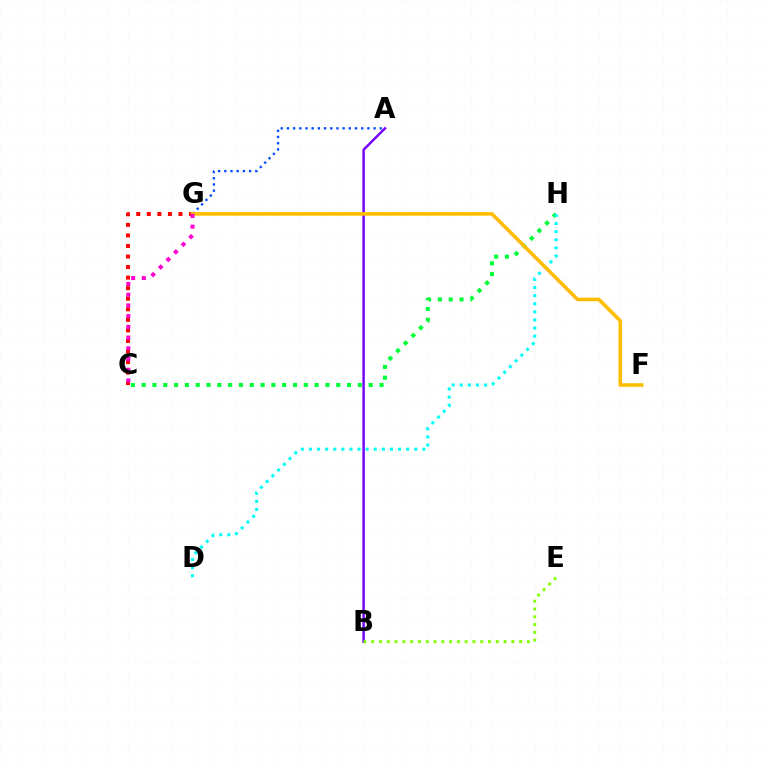{('C', 'H'): [{'color': '#00ff39', 'line_style': 'dotted', 'thickness': 2.94}], ('A', 'B'): [{'color': '#7200ff', 'line_style': 'solid', 'thickness': 1.76}], ('A', 'G'): [{'color': '#004bff', 'line_style': 'dotted', 'thickness': 1.68}], ('C', 'G'): [{'color': '#ff0000', 'line_style': 'dotted', 'thickness': 2.87}, {'color': '#ff00cf', 'line_style': 'dotted', 'thickness': 2.91}], ('D', 'H'): [{'color': '#00fff6', 'line_style': 'dotted', 'thickness': 2.2}], ('F', 'G'): [{'color': '#ffbd00', 'line_style': 'solid', 'thickness': 2.59}], ('B', 'E'): [{'color': '#84ff00', 'line_style': 'dotted', 'thickness': 2.12}]}